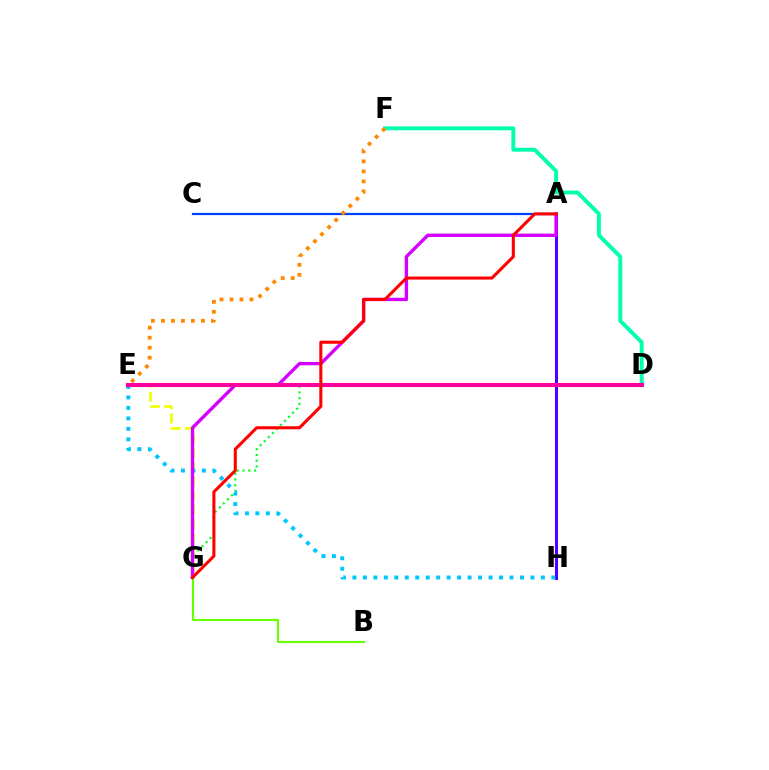{('D', 'F'): [{'color': '#00ffaf', 'line_style': 'solid', 'thickness': 2.82}], ('D', 'G'): [{'color': '#00ff27', 'line_style': 'dotted', 'thickness': 1.56}], ('A', 'H'): [{'color': '#4f00ff', 'line_style': 'solid', 'thickness': 2.19}], ('A', 'C'): [{'color': '#003fff', 'line_style': 'solid', 'thickness': 1.59}], ('E', 'G'): [{'color': '#eeff00', 'line_style': 'dashed', 'thickness': 1.93}], ('E', 'H'): [{'color': '#00c7ff', 'line_style': 'dotted', 'thickness': 2.85}], ('A', 'G'): [{'color': '#d600ff', 'line_style': 'solid', 'thickness': 2.42}, {'color': '#ff0000', 'line_style': 'solid', 'thickness': 2.2}], ('E', 'F'): [{'color': '#ff8800', 'line_style': 'dotted', 'thickness': 2.72}], ('D', 'E'): [{'color': '#ff00a0', 'line_style': 'solid', 'thickness': 2.93}], ('B', 'G'): [{'color': '#66ff00', 'line_style': 'solid', 'thickness': 1.52}]}